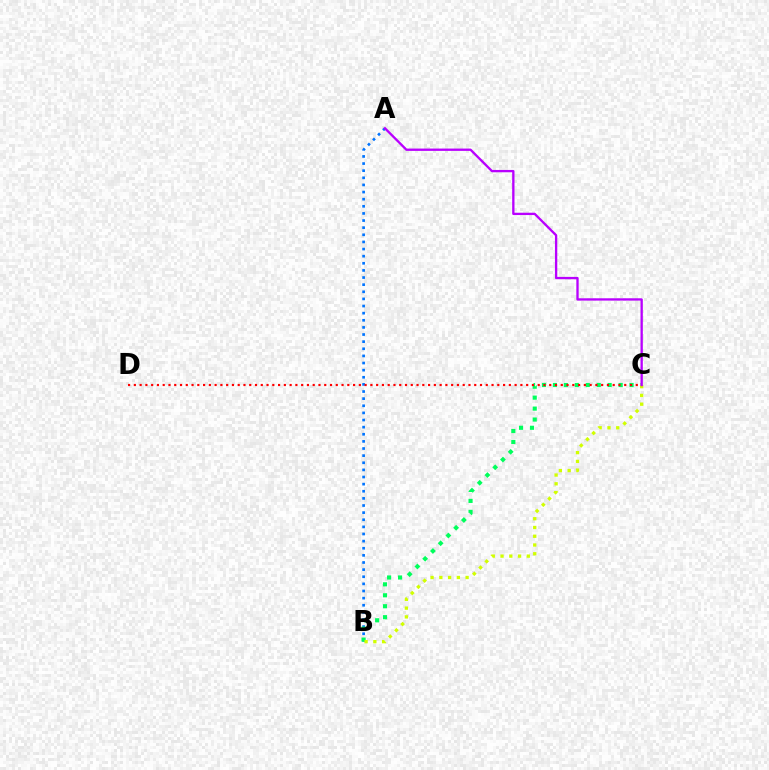{('A', 'B'): [{'color': '#0074ff', 'line_style': 'dotted', 'thickness': 1.94}], ('B', 'C'): [{'color': '#00ff5c', 'line_style': 'dotted', 'thickness': 2.98}, {'color': '#d1ff00', 'line_style': 'dotted', 'thickness': 2.38}], ('C', 'D'): [{'color': '#ff0000', 'line_style': 'dotted', 'thickness': 1.57}], ('A', 'C'): [{'color': '#b900ff', 'line_style': 'solid', 'thickness': 1.67}]}